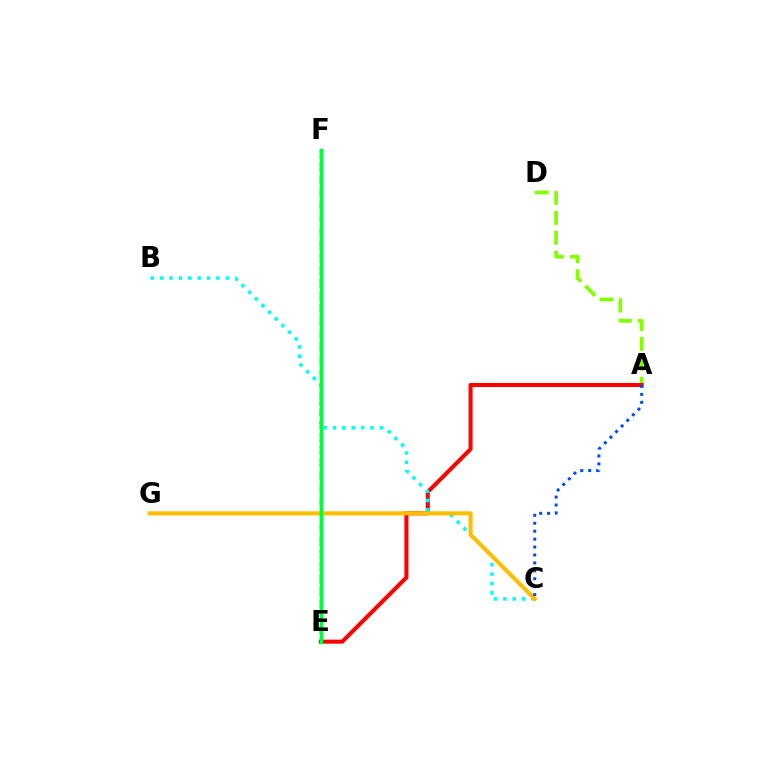{('E', 'F'): [{'color': '#ff00cf', 'line_style': 'dashed', 'thickness': 1.75}, {'color': '#7200ff', 'line_style': 'dotted', 'thickness': 1.67}, {'color': '#00ff39', 'line_style': 'solid', 'thickness': 2.44}], ('A', 'D'): [{'color': '#84ff00', 'line_style': 'dashed', 'thickness': 2.7}], ('A', 'E'): [{'color': '#ff0000', 'line_style': 'solid', 'thickness': 2.91}], ('B', 'C'): [{'color': '#00fff6', 'line_style': 'dotted', 'thickness': 2.55}], ('C', 'G'): [{'color': '#ffbd00', 'line_style': 'solid', 'thickness': 2.94}], ('A', 'C'): [{'color': '#004bff', 'line_style': 'dotted', 'thickness': 2.15}]}